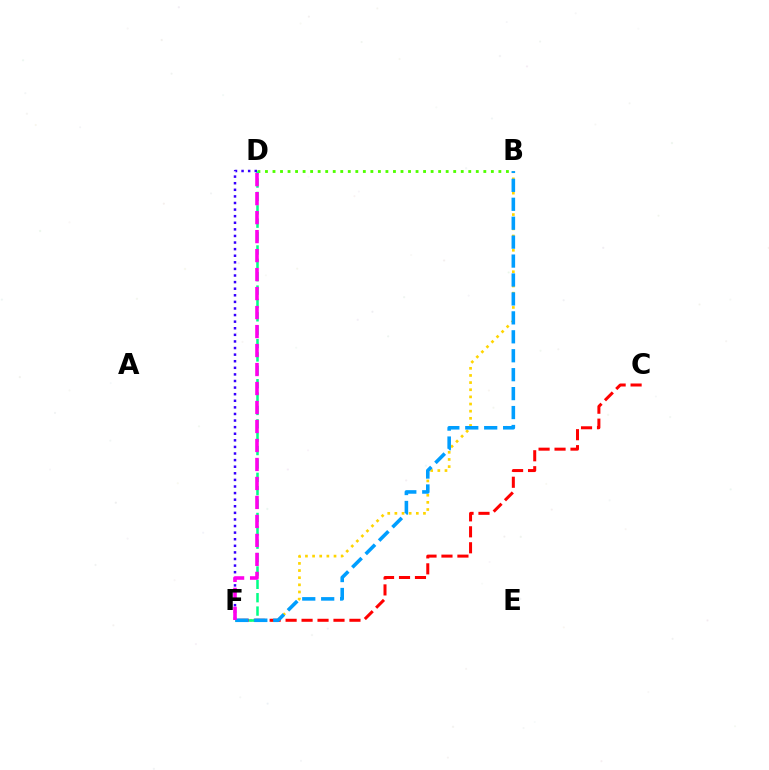{('B', 'F'): [{'color': '#ffd500', 'line_style': 'dotted', 'thickness': 1.94}, {'color': '#009eff', 'line_style': 'dashed', 'thickness': 2.57}], ('B', 'D'): [{'color': '#4fff00', 'line_style': 'dotted', 'thickness': 2.05}], ('C', 'F'): [{'color': '#ff0000', 'line_style': 'dashed', 'thickness': 2.17}], ('D', 'F'): [{'color': '#00ff86', 'line_style': 'dashed', 'thickness': 1.82}, {'color': '#3700ff', 'line_style': 'dotted', 'thickness': 1.79}, {'color': '#ff00ed', 'line_style': 'dashed', 'thickness': 2.58}]}